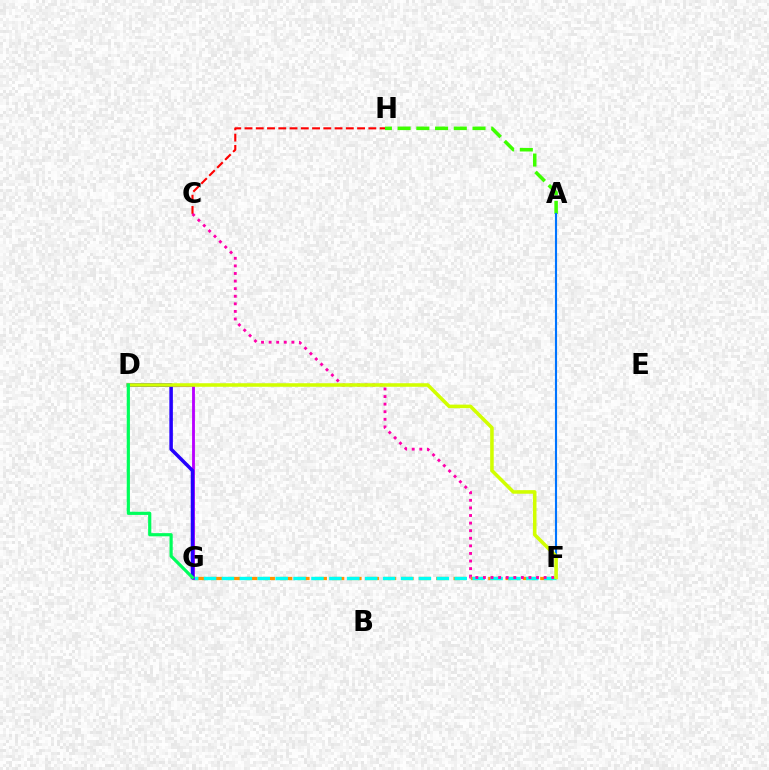{('A', 'H'): [{'color': '#3dff00', 'line_style': 'dashed', 'thickness': 2.54}], ('F', 'G'): [{'color': '#ff9400', 'line_style': 'dashed', 'thickness': 2.35}, {'color': '#00fff6', 'line_style': 'dashed', 'thickness': 2.43}], ('C', 'H'): [{'color': '#ff0000', 'line_style': 'dashed', 'thickness': 1.53}], ('D', 'G'): [{'color': '#b900ff', 'line_style': 'solid', 'thickness': 2.05}, {'color': '#2500ff', 'line_style': 'solid', 'thickness': 2.53}, {'color': '#00ff5c', 'line_style': 'solid', 'thickness': 2.29}], ('C', 'F'): [{'color': '#ff00ac', 'line_style': 'dotted', 'thickness': 2.06}], ('A', 'F'): [{'color': '#0074ff', 'line_style': 'solid', 'thickness': 1.53}], ('D', 'F'): [{'color': '#d1ff00', 'line_style': 'solid', 'thickness': 2.55}]}